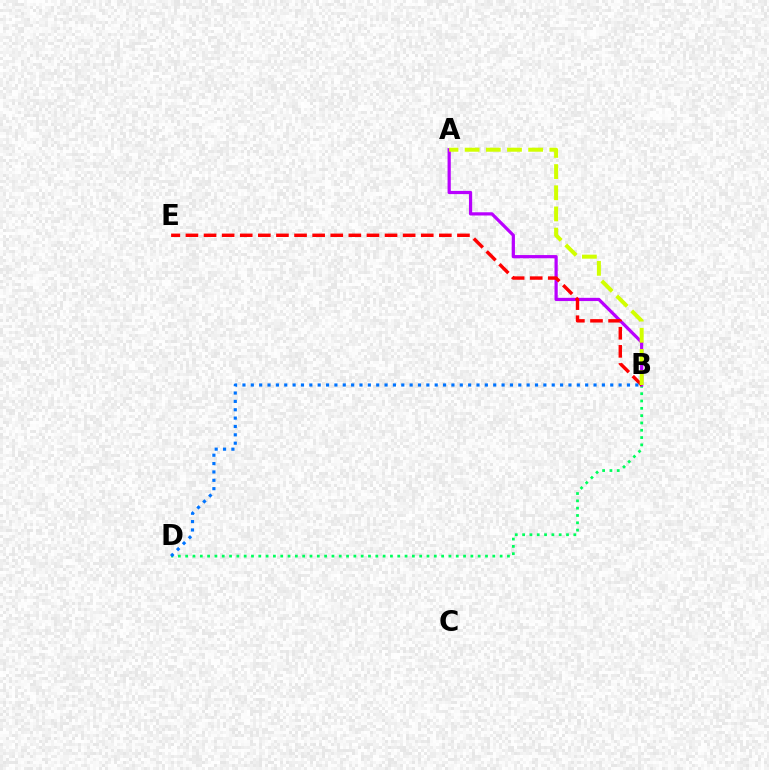{('B', 'D'): [{'color': '#00ff5c', 'line_style': 'dotted', 'thickness': 1.99}, {'color': '#0074ff', 'line_style': 'dotted', 'thickness': 2.27}], ('A', 'B'): [{'color': '#b900ff', 'line_style': 'solid', 'thickness': 2.32}, {'color': '#d1ff00', 'line_style': 'dashed', 'thickness': 2.88}], ('B', 'E'): [{'color': '#ff0000', 'line_style': 'dashed', 'thickness': 2.46}]}